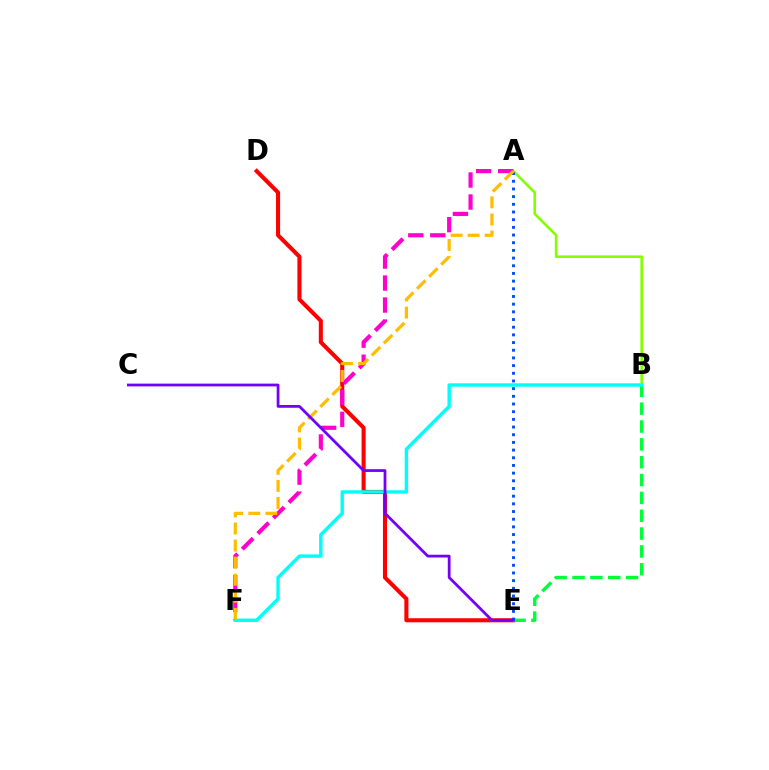{('A', 'B'): [{'color': '#84ff00', 'line_style': 'solid', 'thickness': 1.87}], ('D', 'E'): [{'color': '#ff0000', 'line_style': 'solid', 'thickness': 2.92}], ('B', 'E'): [{'color': '#00ff39', 'line_style': 'dashed', 'thickness': 2.42}], ('A', 'F'): [{'color': '#ff00cf', 'line_style': 'dashed', 'thickness': 2.99}, {'color': '#ffbd00', 'line_style': 'dashed', 'thickness': 2.32}], ('B', 'F'): [{'color': '#00fff6', 'line_style': 'solid', 'thickness': 2.45}], ('A', 'E'): [{'color': '#004bff', 'line_style': 'dotted', 'thickness': 2.09}], ('C', 'E'): [{'color': '#7200ff', 'line_style': 'solid', 'thickness': 1.99}]}